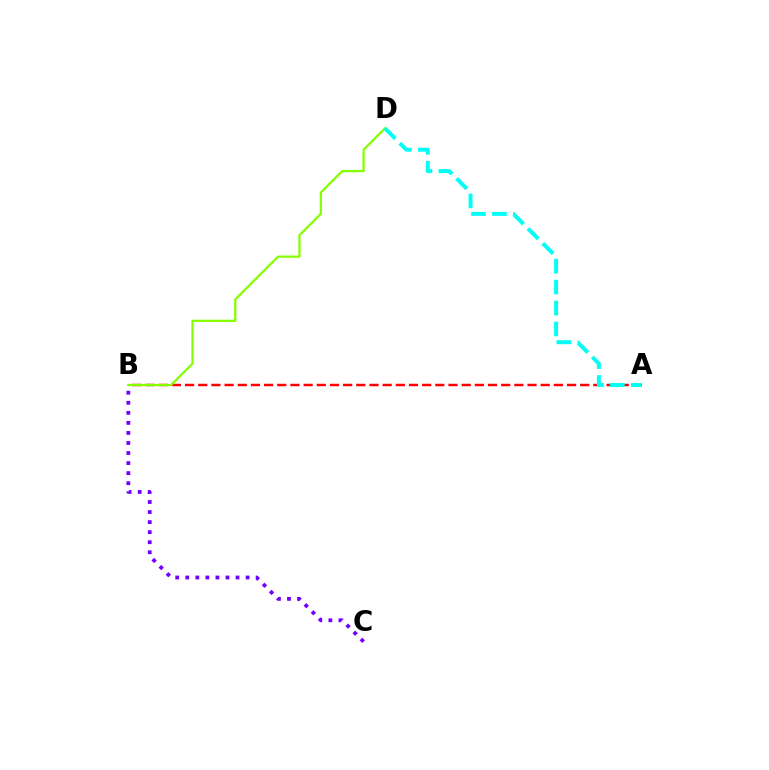{('B', 'C'): [{'color': '#7200ff', 'line_style': 'dotted', 'thickness': 2.73}], ('A', 'B'): [{'color': '#ff0000', 'line_style': 'dashed', 'thickness': 1.79}], ('B', 'D'): [{'color': '#84ff00', 'line_style': 'solid', 'thickness': 1.61}], ('A', 'D'): [{'color': '#00fff6', 'line_style': 'dashed', 'thickness': 2.85}]}